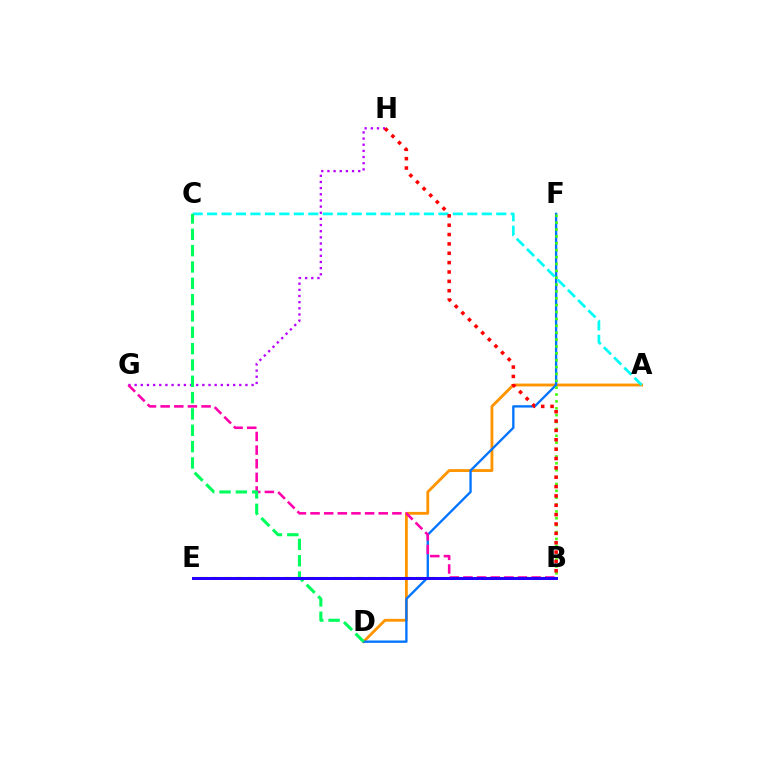{('B', 'E'): [{'color': '#d1ff00', 'line_style': 'dashed', 'thickness': 1.63}, {'color': '#2500ff', 'line_style': 'solid', 'thickness': 2.17}], ('A', 'D'): [{'color': '#ff9400', 'line_style': 'solid', 'thickness': 2.04}], ('D', 'F'): [{'color': '#0074ff', 'line_style': 'solid', 'thickness': 1.68}], ('A', 'C'): [{'color': '#00fff6', 'line_style': 'dashed', 'thickness': 1.96}], ('G', 'H'): [{'color': '#b900ff', 'line_style': 'dotted', 'thickness': 1.67}], ('B', 'F'): [{'color': '#3dff00', 'line_style': 'dotted', 'thickness': 1.87}], ('B', 'G'): [{'color': '#ff00ac', 'line_style': 'dashed', 'thickness': 1.85}], ('C', 'D'): [{'color': '#00ff5c', 'line_style': 'dashed', 'thickness': 2.22}], ('B', 'H'): [{'color': '#ff0000', 'line_style': 'dotted', 'thickness': 2.54}]}